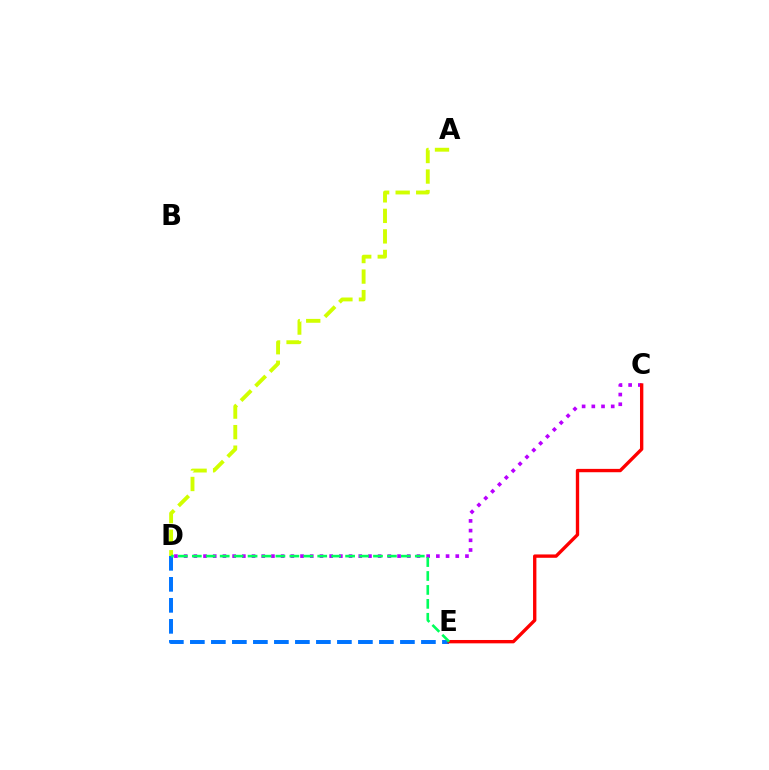{('C', 'D'): [{'color': '#b900ff', 'line_style': 'dotted', 'thickness': 2.64}], ('A', 'D'): [{'color': '#d1ff00', 'line_style': 'dashed', 'thickness': 2.79}], ('D', 'E'): [{'color': '#0074ff', 'line_style': 'dashed', 'thickness': 2.85}, {'color': '#00ff5c', 'line_style': 'dashed', 'thickness': 1.89}], ('C', 'E'): [{'color': '#ff0000', 'line_style': 'solid', 'thickness': 2.41}]}